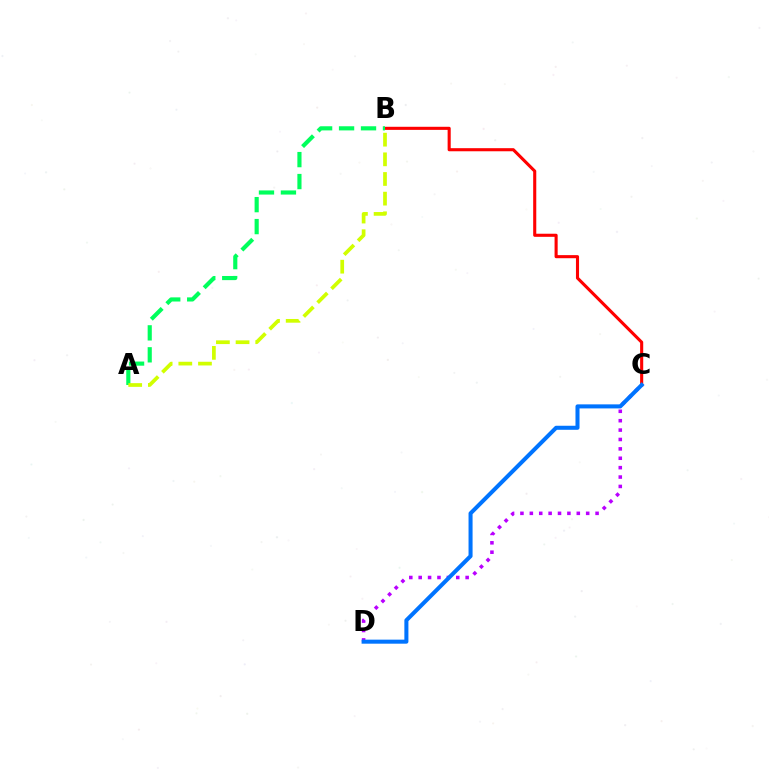{('B', 'C'): [{'color': '#ff0000', 'line_style': 'solid', 'thickness': 2.23}], ('A', 'B'): [{'color': '#00ff5c', 'line_style': 'dashed', 'thickness': 2.98}, {'color': '#d1ff00', 'line_style': 'dashed', 'thickness': 2.67}], ('C', 'D'): [{'color': '#b900ff', 'line_style': 'dotted', 'thickness': 2.55}, {'color': '#0074ff', 'line_style': 'solid', 'thickness': 2.91}]}